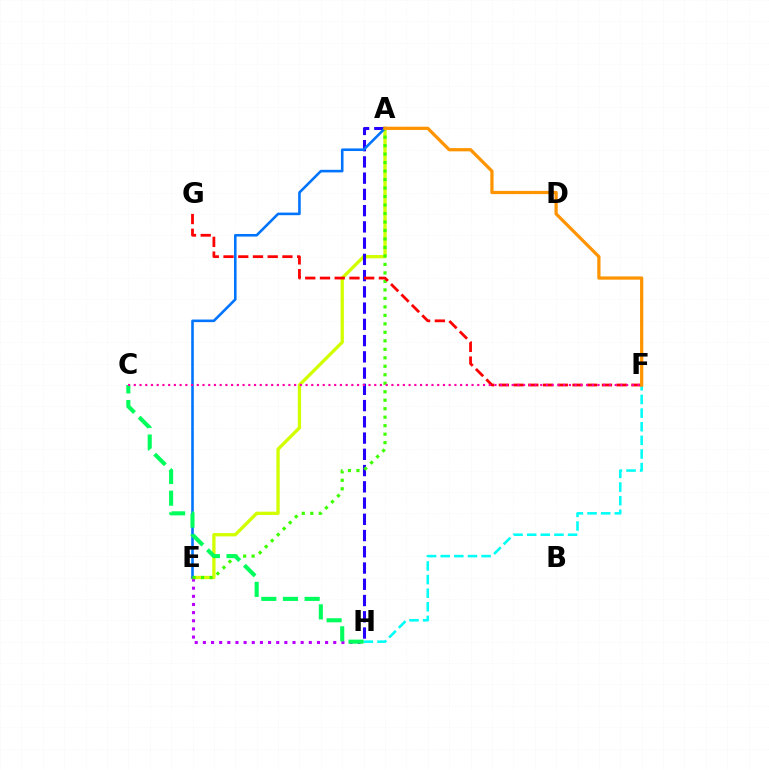{('E', 'H'): [{'color': '#b900ff', 'line_style': 'dotted', 'thickness': 2.21}], ('A', 'E'): [{'color': '#d1ff00', 'line_style': 'solid', 'thickness': 2.38}, {'color': '#0074ff', 'line_style': 'solid', 'thickness': 1.87}, {'color': '#3dff00', 'line_style': 'dotted', 'thickness': 2.31}], ('A', 'H'): [{'color': '#2500ff', 'line_style': 'dashed', 'thickness': 2.21}], ('F', 'H'): [{'color': '#00fff6', 'line_style': 'dashed', 'thickness': 1.85}], ('C', 'H'): [{'color': '#00ff5c', 'line_style': 'dashed', 'thickness': 2.94}], ('F', 'G'): [{'color': '#ff0000', 'line_style': 'dashed', 'thickness': 2.0}], ('A', 'F'): [{'color': '#ff9400', 'line_style': 'solid', 'thickness': 2.33}], ('C', 'F'): [{'color': '#ff00ac', 'line_style': 'dotted', 'thickness': 1.56}]}